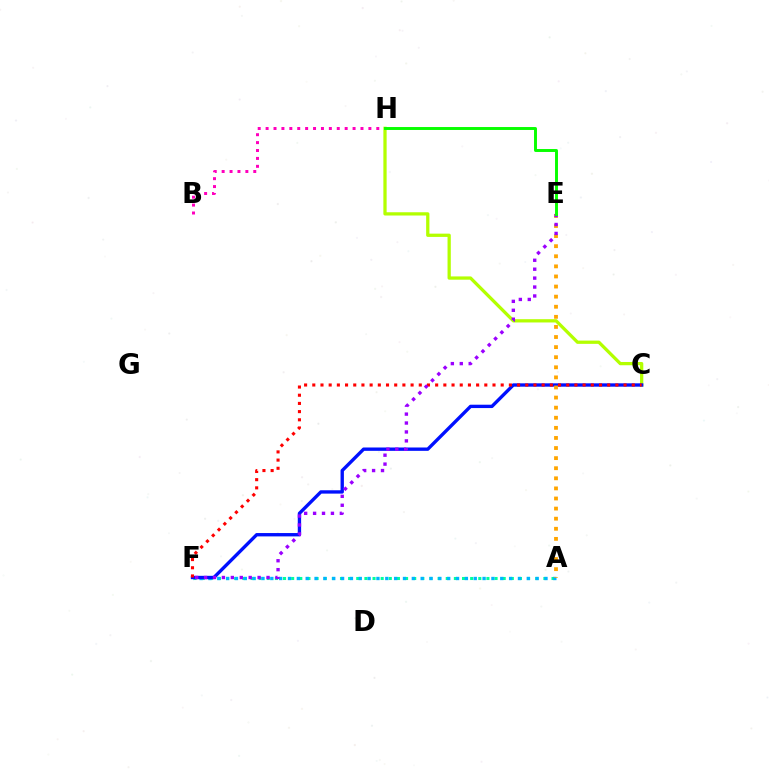{('A', 'F'): [{'color': '#00ff9d', 'line_style': 'dotted', 'thickness': 2.21}, {'color': '#00b5ff', 'line_style': 'dotted', 'thickness': 2.4}], ('B', 'H'): [{'color': '#ff00bd', 'line_style': 'dotted', 'thickness': 2.15}], ('C', 'H'): [{'color': '#b3ff00', 'line_style': 'solid', 'thickness': 2.35}], ('C', 'F'): [{'color': '#0010ff', 'line_style': 'solid', 'thickness': 2.41}, {'color': '#ff0000', 'line_style': 'dotted', 'thickness': 2.23}], ('A', 'E'): [{'color': '#ffa500', 'line_style': 'dotted', 'thickness': 2.74}], ('E', 'F'): [{'color': '#9b00ff', 'line_style': 'dotted', 'thickness': 2.42}], ('E', 'H'): [{'color': '#08ff00', 'line_style': 'solid', 'thickness': 2.11}]}